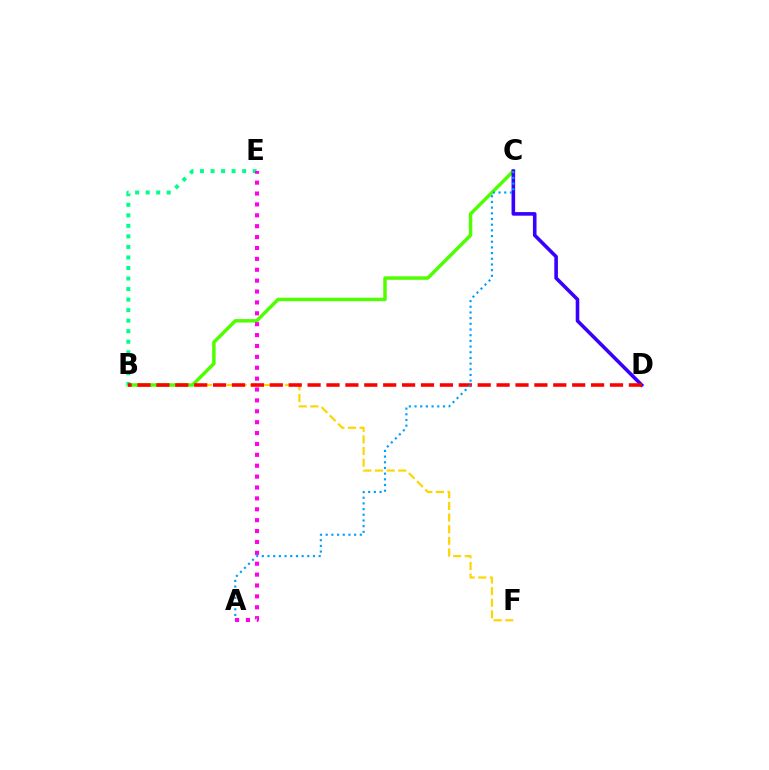{('B', 'F'): [{'color': '#ffd500', 'line_style': 'dashed', 'thickness': 1.58}], ('B', 'C'): [{'color': '#4fff00', 'line_style': 'solid', 'thickness': 2.49}], ('B', 'E'): [{'color': '#00ff86', 'line_style': 'dotted', 'thickness': 2.86}], ('C', 'D'): [{'color': '#3700ff', 'line_style': 'solid', 'thickness': 2.58}], ('A', 'E'): [{'color': '#ff00ed', 'line_style': 'dotted', 'thickness': 2.96}], ('B', 'D'): [{'color': '#ff0000', 'line_style': 'dashed', 'thickness': 2.57}], ('A', 'C'): [{'color': '#009eff', 'line_style': 'dotted', 'thickness': 1.54}]}